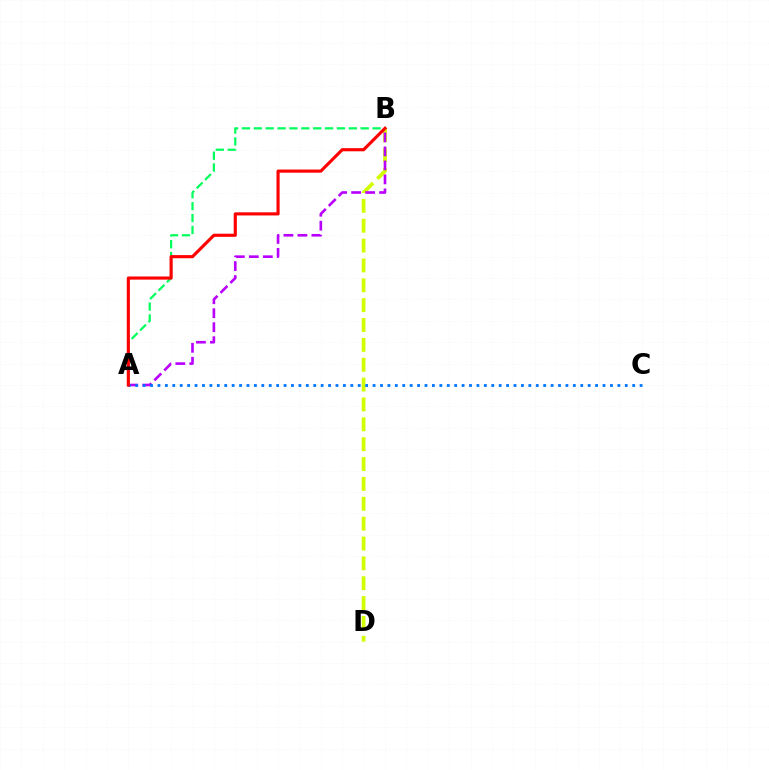{('B', 'D'): [{'color': '#d1ff00', 'line_style': 'dashed', 'thickness': 2.7}], ('A', 'B'): [{'color': '#00ff5c', 'line_style': 'dashed', 'thickness': 1.61}, {'color': '#b900ff', 'line_style': 'dashed', 'thickness': 1.9}, {'color': '#ff0000', 'line_style': 'solid', 'thickness': 2.26}], ('A', 'C'): [{'color': '#0074ff', 'line_style': 'dotted', 'thickness': 2.02}]}